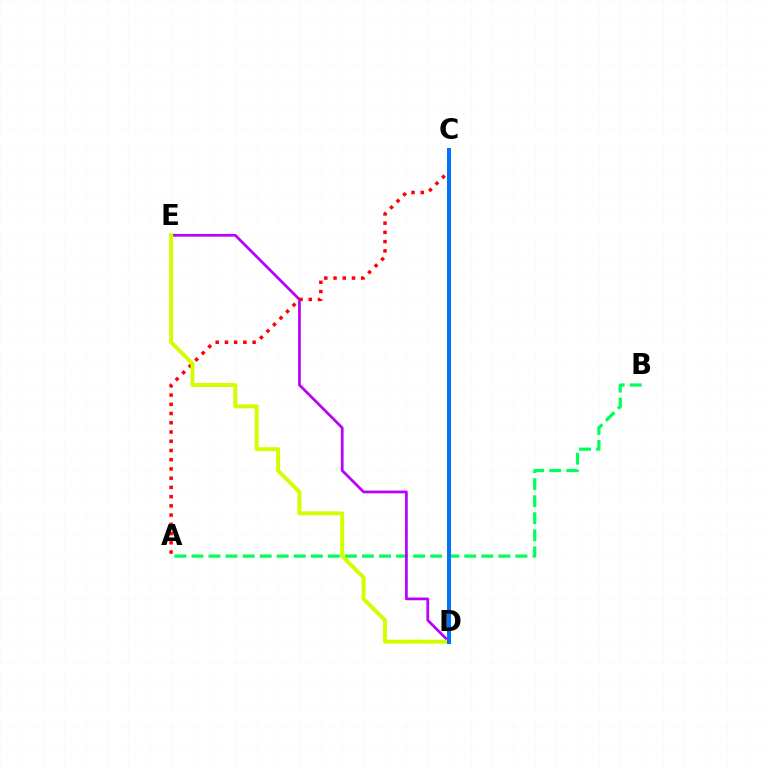{('A', 'B'): [{'color': '#00ff5c', 'line_style': 'dashed', 'thickness': 2.32}], ('D', 'E'): [{'color': '#b900ff', 'line_style': 'solid', 'thickness': 1.97}, {'color': '#d1ff00', 'line_style': 'solid', 'thickness': 2.86}], ('A', 'C'): [{'color': '#ff0000', 'line_style': 'dotted', 'thickness': 2.51}], ('C', 'D'): [{'color': '#0074ff', 'line_style': 'solid', 'thickness': 2.86}]}